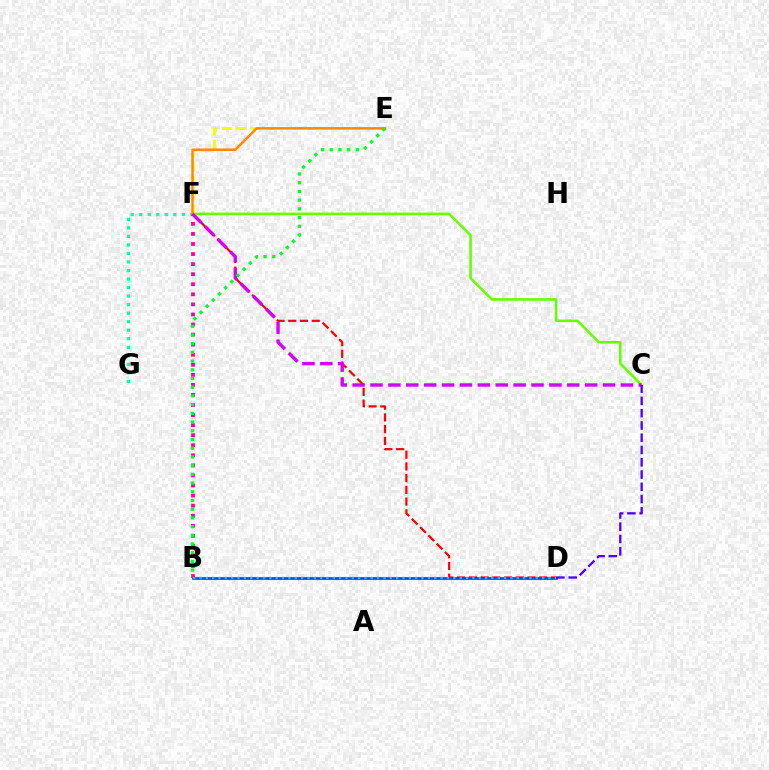{('F', 'G'): [{'color': '#00ffaf', 'line_style': 'dotted', 'thickness': 2.32}], ('D', 'F'): [{'color': '#ff0000', 'line_style': 'dashed', 'thickness': 1.59}], ('C', 'F'): [{'color': '#66ff00', 'line_style': 'solid', 'thickness': 1.84}, {'color': '#d600ff', 'line_style': 'dashed', 'thickness': 2.43}], ('B', 'F'): [{'color': '#ff00a0', 'line_style': 'dotted', 'thickness': 2.73}], ('E', 'F'): [{'color': '#eeff00', 'line_style': 'dashed', 'thickness': 1.94}, {'color': '#ff8800', 'line_style': 'solid', 'thickness': 1.77}], ('B', 'D'): [{'color': '#003fff', 'line_style': 'solid', 'thickness': 1.92}, {'color': '#00c7ff', 'line_style': 'dotted', 'thickness': 1.72}], ('C', 'D'): [{'color': '#4f00ff', 'line_style': 'dashed', 'thickness': 1.67}], ('B', 'E'): [{'color': '#00ff27', 'line_style': 'dotted', 'thickness': 2.37}]}